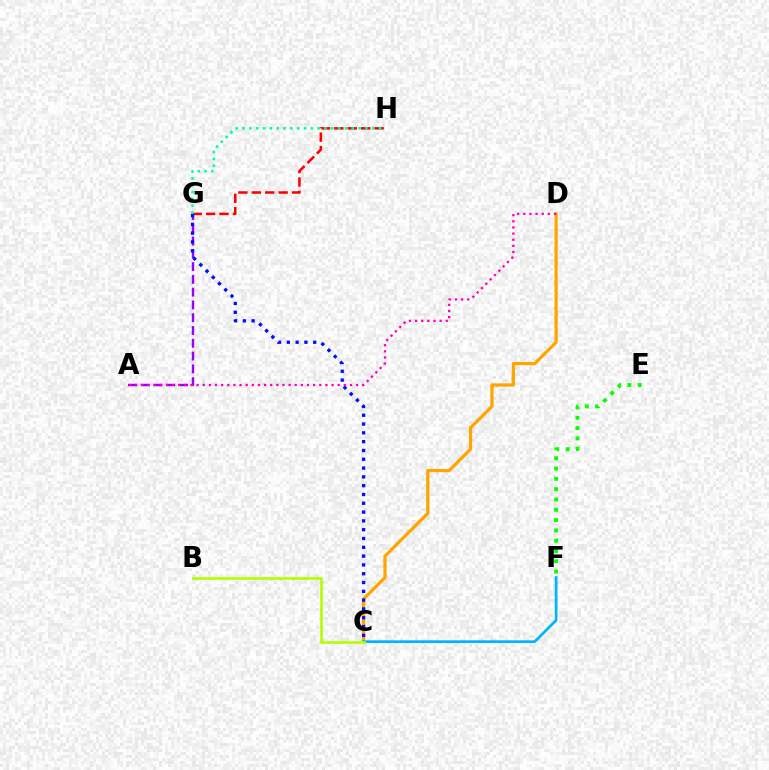{('G', 'H'): [{'color': '#ff0000', 'line_style': 'dashed', 'thickness': 1.82}, {'color': '#00ff9d', 'line_style': 'dotted', 'thickness': 1.85}], ('A', 'G'): [{'color': '#9b00ff', 'line_style': 'dashed', 'thickness': 1.74}], ('C', 'D'): [{'color': '#ffa500', 'line_style': 'solid', 'thickness': 2.33}], ('C', 'F'): [{'color': '#00b5ff', 'line_style': 'solid', 'thickness': 1.95}], ('C', 'G'): [{'color': '#0010ff', 'line_style': 'dotted', 'thickness': 2.39}], ('A', 'D'): [{'color': '#ff00bd', 'line_style': 'dotted', 'thickness': 1.67}], ('E', 'F'): [{'color': '#08ff00', 'line_style': 'dotted', 'thickness': 2.8}], ('B', 'C'): [{'color': '#b3ff00', 'line_style': 'solid', 'thickness': 1.91}]}